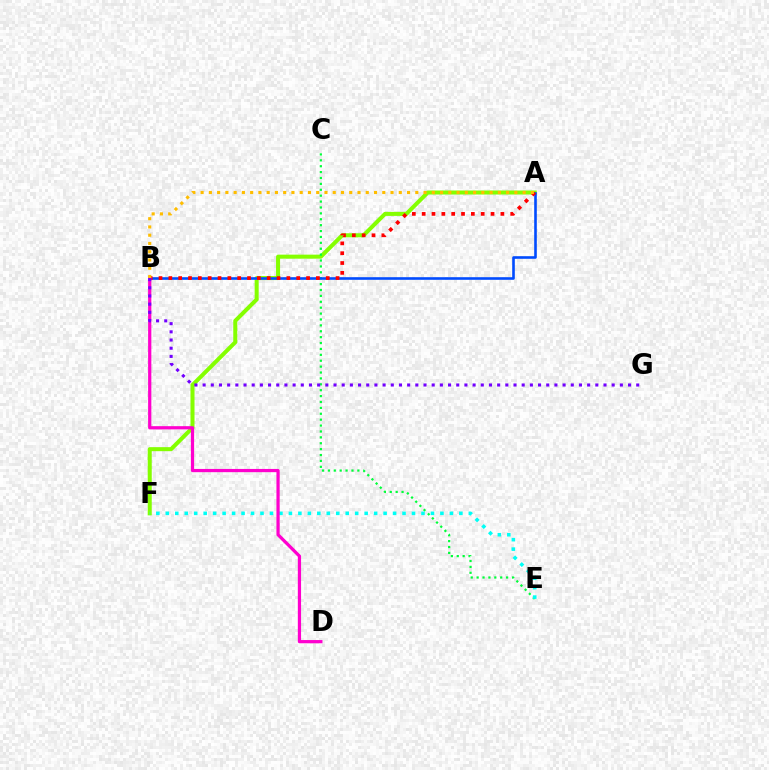{('A', 'F'): [{'color': '#84ff00', 'line_style': 'solid', 'thickness': 2.9}], ('C', 'E'): [{'color': '#00ff39', 'line_style': 'dotted', 'thickness': 1.6}], ('A', 'B'): [{'color': '#004bff', 'line_style': 'solid', 'thickness': 1.88}, {'color': '#ff0000', 'line_style': 'dotted', 'thickness': 2.67}, {'color': '#ffbd00', 'line_style': 'dotted', 'thickness': 2.24}], ('E', 'F'): [{'color': '#00fff6', 'line_style': 'dotted', 'thickness': 2.57}], ('B', 'D'): [{'color': '#ff00cf', 'line_style': 'solid', 'thickness': 2.32}], ('B', 'G'): [{'color': '#7200ff', 'line_style': 'dotted', 'thickness': 2.22}]}